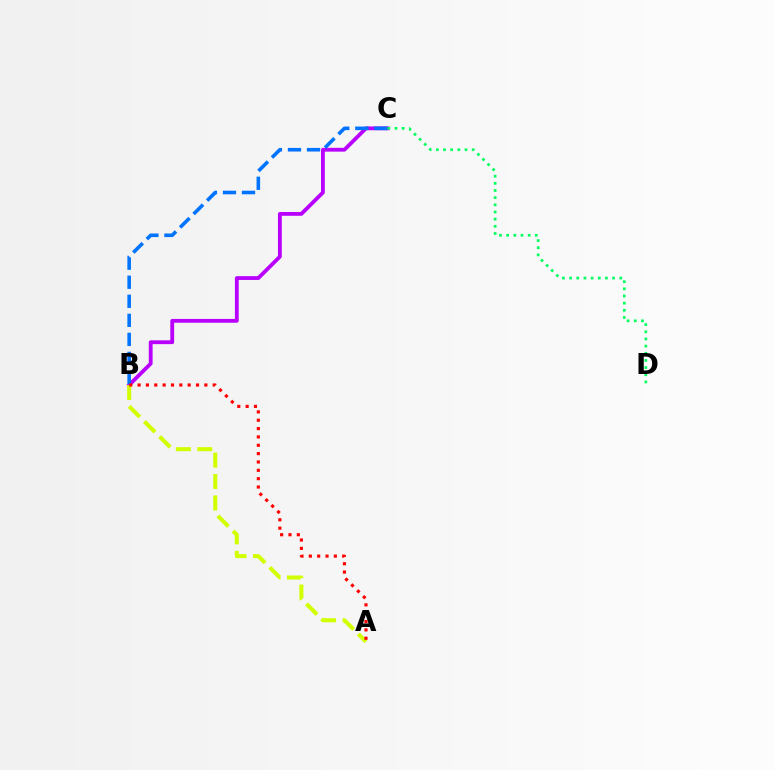{('B', 'C'): [{'color': '#b900ff', 'line_style': 'solid', 'thickness': 2.75}, {'color': '#0074ff', 'line_style': 'dashed', 'thickness': 2.59}], ('A', 'B'): [{'color': '#d1ff00', 'line_style': 'dashed', 'thickness': 2.91}, {'color': '#ff0000', 'line_style': 'dotted', 'thickness': 2.27}], ('C', 'D'): [{'color': '#00ff5c', 'line_style': 'dotted', 'thickness': 1.95}]}